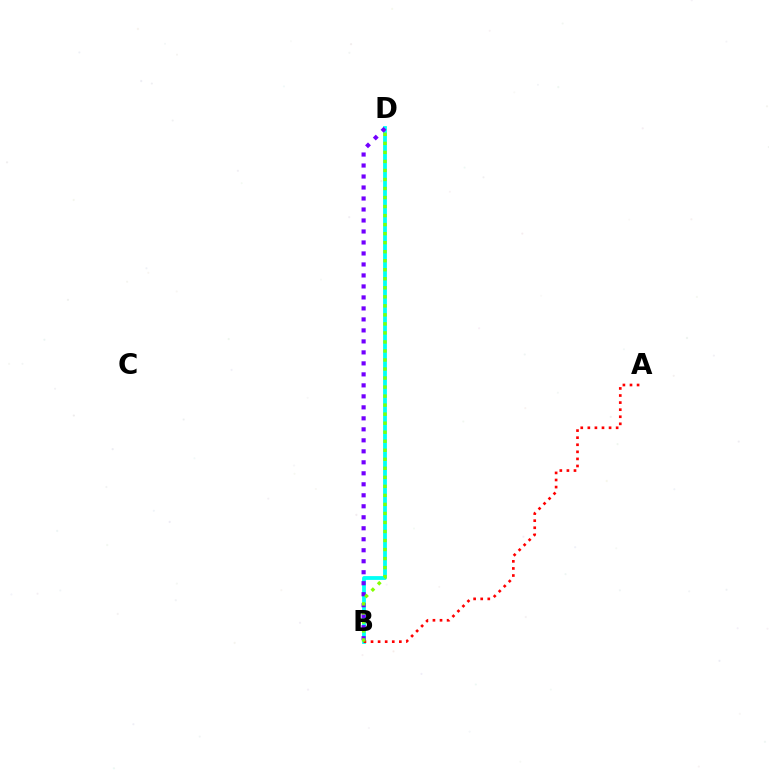{('B', 'D'): [{'color': '#00fff6', 'line_style': 'solid', 'thickness': 2.74}, {'color': '#7200ff', 'line_style': 'dotted', 'thickness': 2.99}, {'color': '#84ff00', 'line_style': 'dotted', 'thickness': 2.45}], ('A', 'B'): [{'color': '#ff0000', 'line_style': 'dotted', 'thickness': 1.92}]}